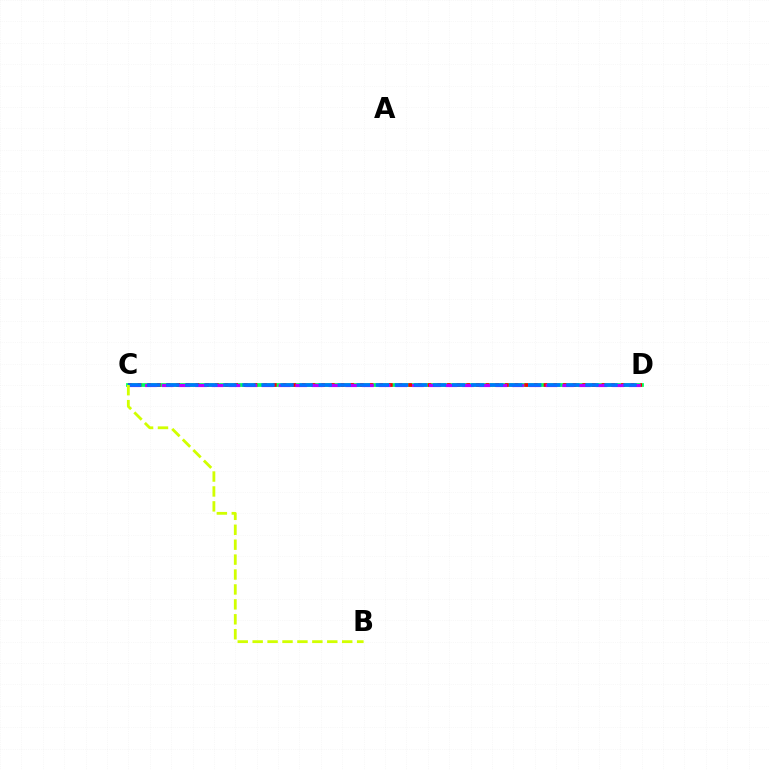{('C', 'D'): [{'color': '#00ff5c', 'line_style': 'solid', 'thickness': 2.71}, {'color': '#ff0000', 'line_style': 'dotted', 'thickness': 2.63}, {'color': '#b900ff', 'line_style': 'dashed', 'thickness': 2.27}, {'color': '#0074ff', 'line_style': 'dashed', 'thickness': 2.59}], ('B', 'C'): [{'color': '#d1ff00', 'line_style': 'dashed', 'thickness': 2.03}]}